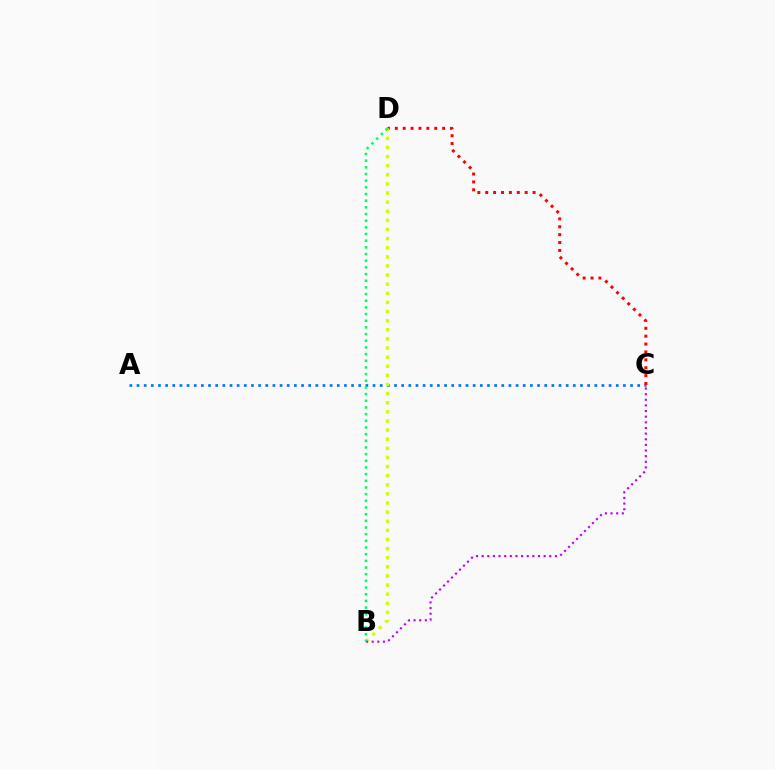{('A', 'C'): [{'color': '#0074ff', 'line_style': 'dotted', 'thickness': 1.94}], ('C', 'D'): [{'color': '#ff0000', 'line_style': 'dotted', 'thickness': 2.14}], ('B', 'D'): [{'color': '#d1ff00', 'line_style': 'dotted', 'thickness': 2.48}, {'color': '#00ff5c', 'line_style': 'dotted', 'thickness': 1.81}], ('B', 'C'): [{'color': '#b900ff', 'line_style': 'dotted', 'thickness': 1.53}]}